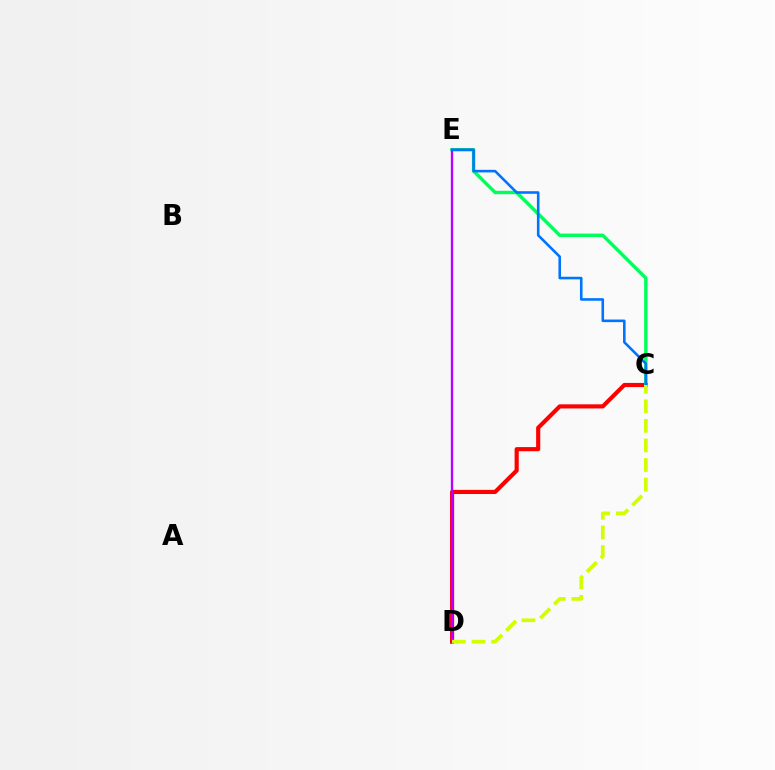{('C', 'D'): [{'color': '#ff0000', 'line_style': 'solid', 'thickness': 2.98}, {'color': '#d1ff00', 'line_style': 'dashed', 'thickness': 2.66}], ('C', 'E'): [{'color': '#00ff5c', 'line_style': 'solid', 'thickness': 2.47}, {'color': '#0074ff', 'line_style': 'solid', 'thickness': 1.86}], ('D', 'E'): [{'color': '#b900ff', 'line_style': 'solid', 'thickness': 1.68}]}